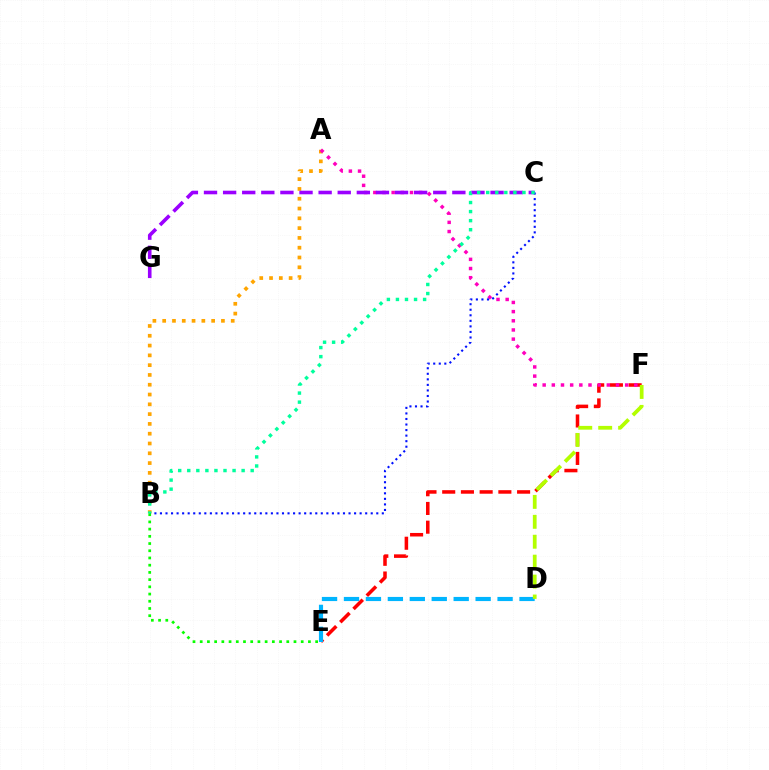{('A', 'B'): [{'color': '#ffa500', 'line_style': 'dotted', 'thickness': 2.66}], ('E', 'F'): [{'color': '#ff0000', 'line_style': 'dashed', 'thickness': 2.54}], ('A', 'F'): [{'color': '#ff00bd', 'line_style': 'dotted', 'thickness': 2.49}], ('C', 'G'): [{'color': '#9b00ff', 'line_style': 'dashed', 'thickness': 2.6}], ('B', 'C'): [{'color': '#0010ff', 'line_style': 'dotted', 'thickness': 1.51}, {'color': '#00ff9d', 'line_style': 'dotted', 'thickness': 2.46}], ('B', 'E'): [{'color': '#08ff00', 'line_style': 'dotted', 'thickness': 1.96}], ('D', 'E'): [{'color': '#00b5ff', 'line_style': 'dashed', 'thickness': 2.98}], ('D', 'F'): [{'color': '#b3ff00', 'line_style': 'dashed', 'thickness': 2.71}]}